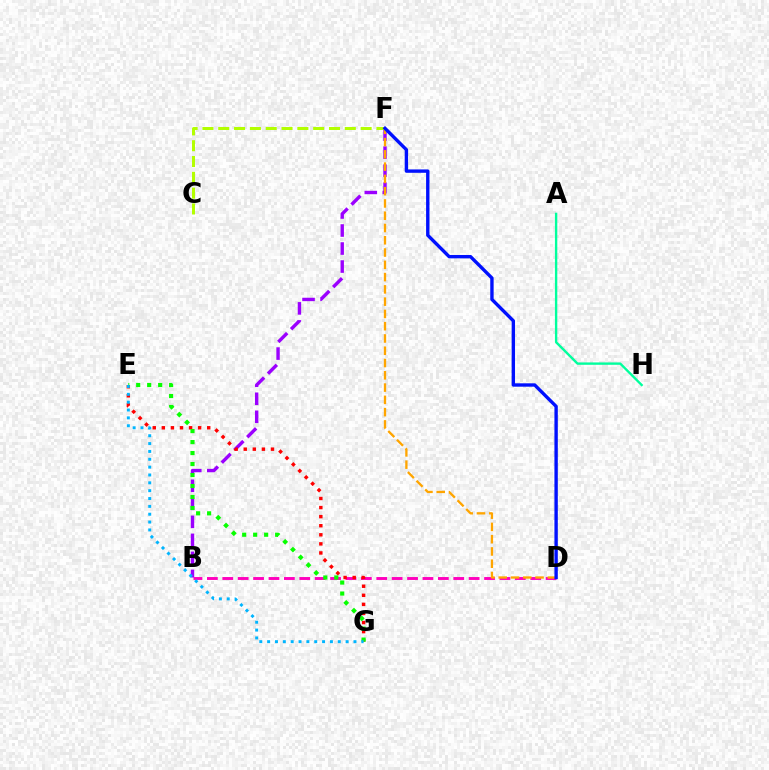{('B', 'D'): [{'color': '#ff00bd', 'line_style': 'dashed', 'thickness': 2.09}], ('B', 'F'): [{'color': '#9b00ff', 'line_style': 'dashed', 'thickness': 2.45}], ('E', 'G'): [{'color': '#ff0000', 'line_style': 'dotted', 'thickness': 2.47}, {'color': '#08ff00', 'line_style': 'dotted', 'thickness': 2.98}, {'color': '#00b5ff', 'line_style': 'dotted', 'thickness': 2.13}], ('D', 'F'): [{'color': '#ffa500', 'line_style': 'dashed', 'thickness': 1.67}, {'color': '#0010ff', 'line_style': 'solid', 'thickness': 2.43}], ('C', 'F'): [{'color': '#b3ff00', 'line_style': 'dashed', 'thickness': 2.15}], ('A', 'H'): [{'color': '#00ff9d', 'line_style': 'solid', 'thickness': 1.71}]}